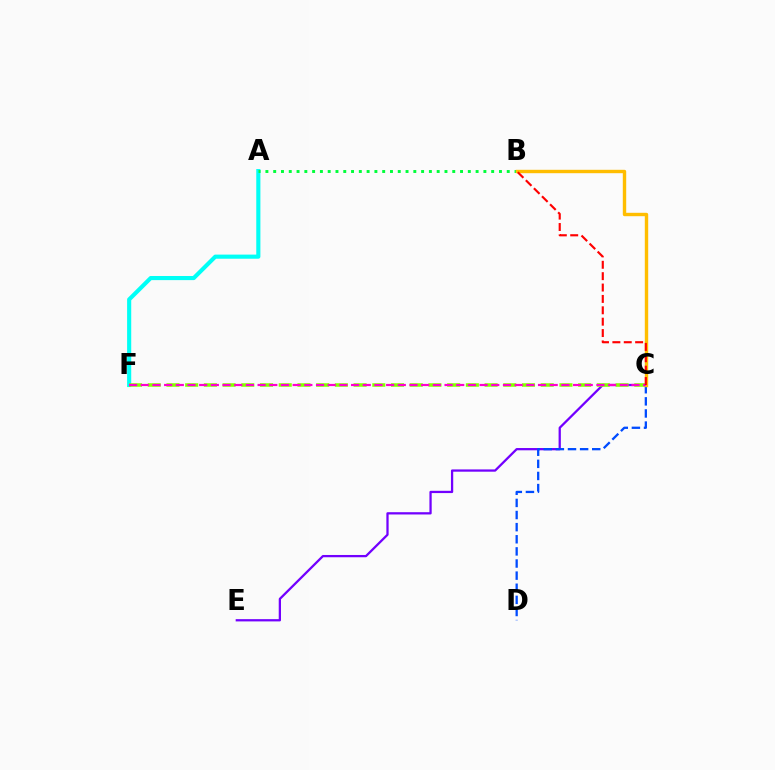{('C', 'E'): [{'color': '#7200ff', 'line_style': 'solid', 'thickness': 1.63}], ('C', 'D'): [{'color': '#004bff', 'line_style': 'dashed', 'thickness': 1.65}], ('A', 'F'): [{'color': '#00fff6', 'line_style': 'solid', 'thickness': 2.97}], ('A', 'B'): [{'color': '#00ff39', 'line_style': 'dotted', 'thickness': 2.12}], ('C', 'F'): [{'color': '#84ff00', 'line_style': 'dashed', 'thickness': 2.54}, {'color': '#ff00cf', 'line_style': 'dashed', 'thickness': 1.59}], ('B', 'C'): [{'color': '#ffbd00', 'line_style': 'solid', 'thickness': 2.44}, {'color': '#ff0000', 'line_style': 'dashed', 'thickness': 1.55}]}